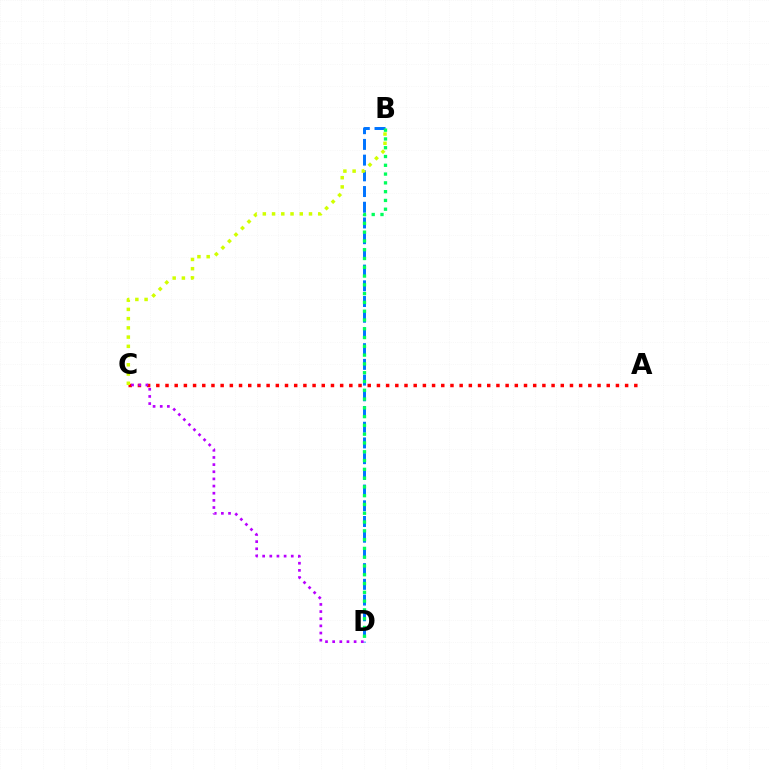{('B', 'D'): [{'color': '#0074ff', 'line_style': 'dashed', 'thickness': 2.13}, {'color': '#00ff5c', 'line_style': 'dotted', 'thickness': 2.39}], ('A', 'C'): [{'color': '#ff0000', 'line_style': 'dotted', 'thickness': 2.5}], ('C', 'D'): [{'color': '#b900ff', 'line_style': 'dotted', 'thickness': 1.94}], ('B', 'C'): [{'color': '#d1ff00', 'line_style': 'dotted', 'thickness': 2.51}]}